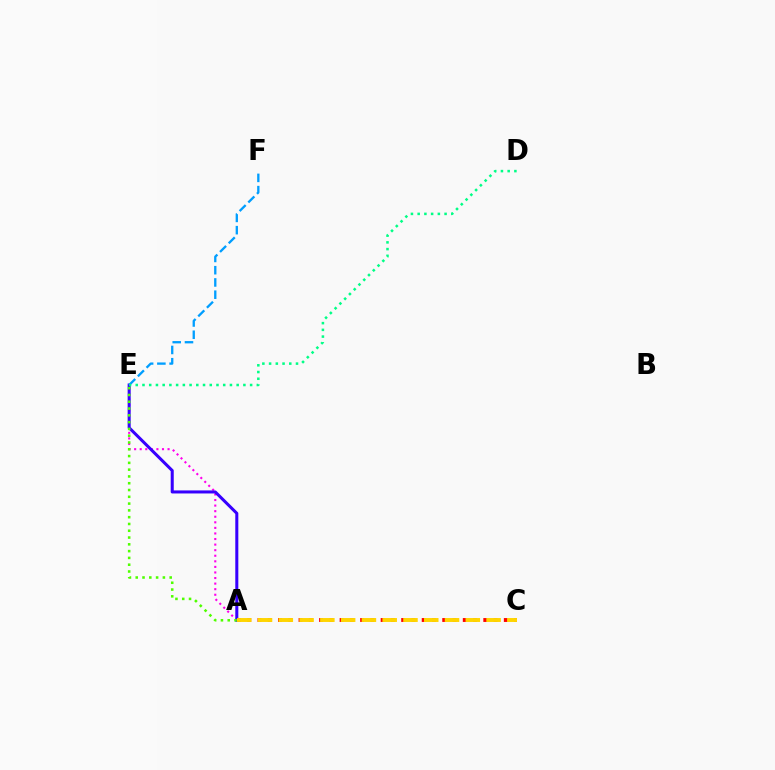{('A', 'E'): [{'color': '#ff00ed', 'line_style': 'dotted', 'thickness': 1.51}, {'color': '#3700ff', 'line_style': 'solid', 'thickness': 2.19}, {'color': '#4fff00', 'line_style': 'dotted', 'thickness': 1.84}], ('A', 'C'): [{'color': '#ff0000', 'line_style': 'dotted', 'thickness': 2.79}, {'color': '#ffd500', 'line_style': 'dashed', 'thickness': 2.82}], ('E', 'F'): [{'color': '#009eff', 'line_style': 'dashed', 'thickness': 1.66}], ('D', 'E'): [{'color': '#00ff86', 'line_style': 'dotted', 'thickness': 1.83}]}